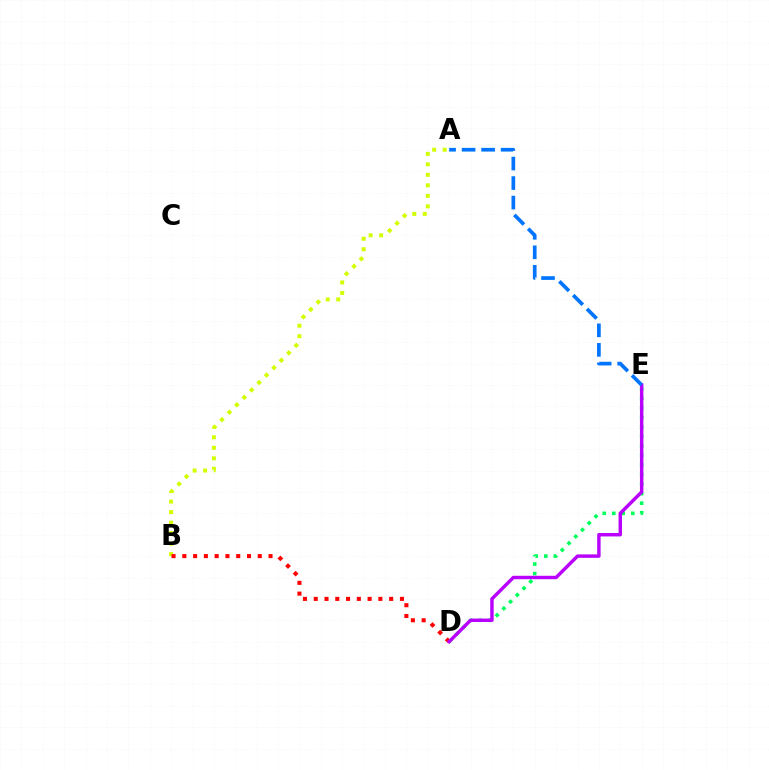{('A', 'B'): [{'color': '#d1ff00', 'line_style': 'dotted', 'thickness': 2.85}], ('D', 'E'): [{'color': '#00ff5c', 'line_style': 'dotted', 'thickness': 2.59}, {'color': '#b900ff', 'line_style': 'solid', 'thickness': 2.47}], ('B', 'D'): [{'color': '#ff0000', 'line_style': 'dotted', 'thickness': 2.93}], ('A', 'E'): [{'color': '#0074ff', 'line_style': 'dashed', 'thickness': 2.65}]}